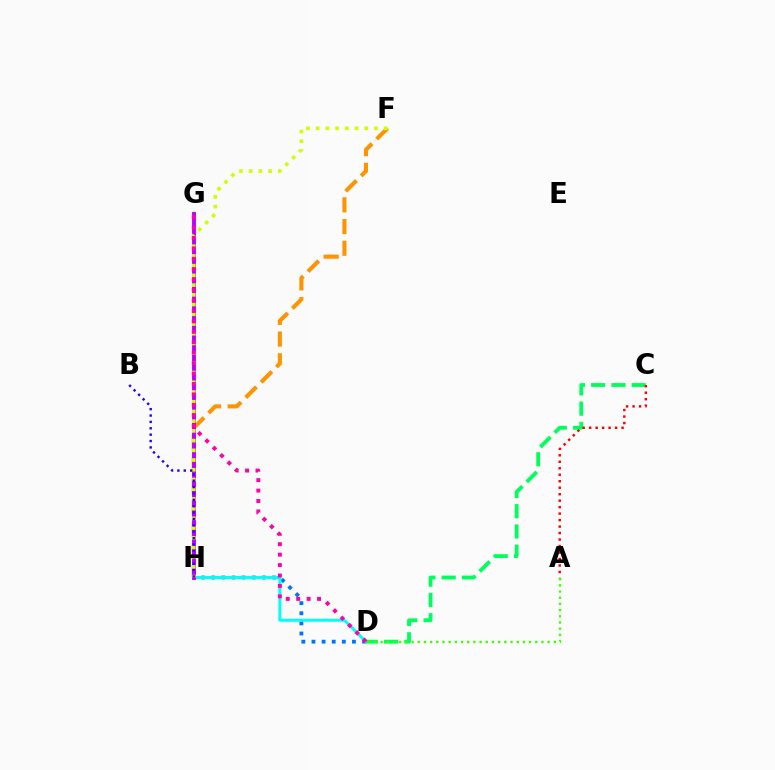{('F', 'H'): [{'color': '#ff9400', 'line_style': 'dashed', 'thickness': 2.95}, {'color': '#d1ff00', 'line_style': 'dotted', 'thickness': 2.64}], ('D', 'H'): [{'color': '#0074ff', 'line_style': 'dotted', 'thickness': 2.75}, {'color': '#00fff6', 'line_style': 'solid', 'thickness': 2.12}], ('C', 'D'): [{'color': '#00ff5c', 'line_style': 'dashed', 'thickness': 2.76}], ('G', 'H'): [{'color': '#b900ff', 'line_style': 'solid', 'thickness': 2.8}], ('A', 'C'): [{'color': '#ff0000', 'line_style': 'dotted', 'thickness': 1.76}], ('A', 'D'): [{'color': '#3dff00', 'line_style': 'dotted', 'thickness': 1.68}], ('B', 'H'): [{'color': '#2500ff', 'line_style': 'dotted', 'thickness': 1.73}], ('D', 'G'): [{'color': '#ff00ac', 'line_style': 'dotted', 'thickness': 2.83}]}